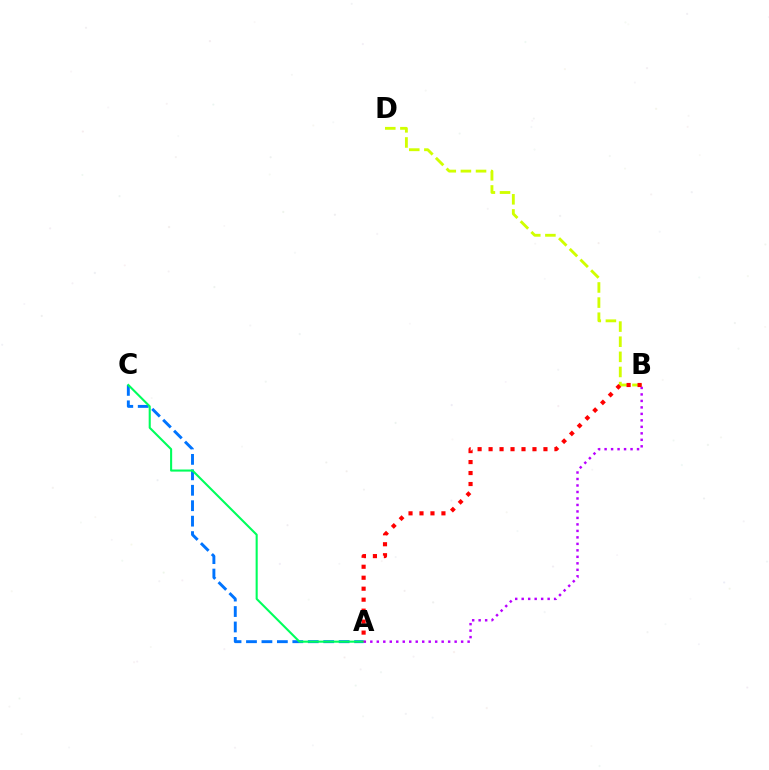{('B', 'D'): [{'color': '#d1ff00', 'line_style': 'dashed', 'thickness': 2.05}], ('A', 'C'): [{'color': '#0074ff', 'line_style': 'dashed', 'thickness': 2.1}, {'color': '#00ff5c', 'line_style': 'solid', 'thickness': 1.51}], ('A', 'B'): [{'color': '#b900ff', 'line_style': 'dotted', 'thickness': 1.76}, {'color': '#ff0000', 'line_style': 'dotted', 'thickness': 2.98}]}